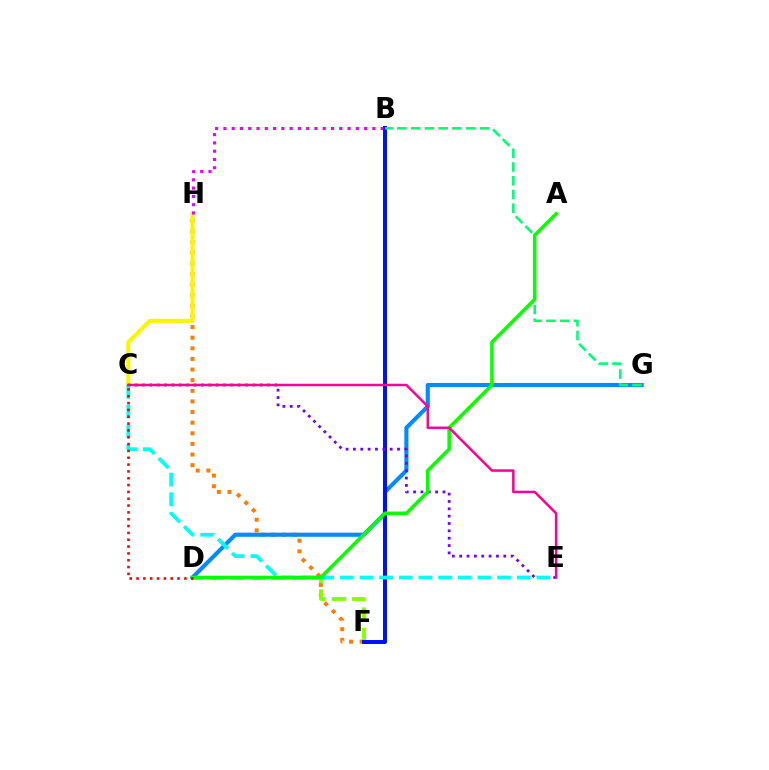{('F', 'H'): [{'color': '#ff7c00', 'line_style': 'dotted', 'thickness': 2.89}], ('C', 'H'): [{'color': '#fcf500', 'line_style': 'solid', 'thickness': 2.92}], ('D', 'G'): [{'color': '#008cff', 'line_style': 'solid', 'thickness': 2.96}], ('B', 'H'): [{'color': '#ee00ff', 'line_style': 'dotted', 'thickness': 2.25}], ('D', 'F'): [{'color': '#84ff00', 'line_style': 'dashed', 'thickness': 2.77}], ('B', 'F'): [{'color': '#0010ff', 'line_style': 'solid', 'thickness': 2.86}], ('C', 'E'): [{'color': '#7200ff', 'line_style': 'dotted', 'thickness': 2.0}, {'color': '#00fff6', 'line_style': 'dashed', 'thickness': 2.67}, {'color': '#ff0094', 'line_style': 'solid', 'thickness': 1.8}], ('B', 'G'): [{'color': '#00ff74', 'line_style': 'dashed', 'thickness': 1.87}], ('A', 'D'): [{'color': '#08ff00', 'line_style': 'solid', 'thickness': 2.56}], ('C', 'D'): [{'color': '#ff0000', 'line_style': 'dotted', 'thickness': 1.86}]}